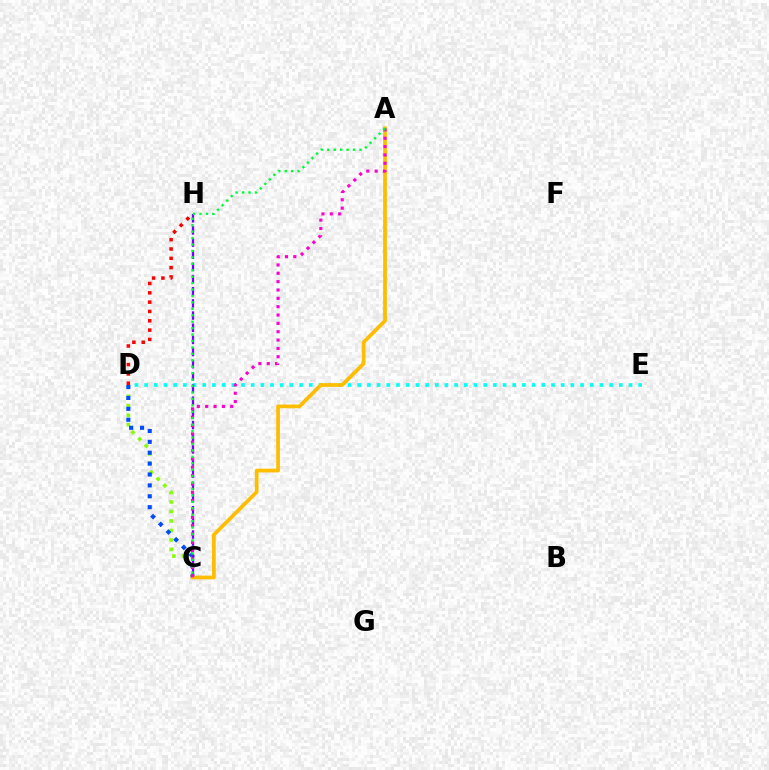{('C', 'D'): [{'color': '#84ff00', 'line_style': 'dotted', 'thickness': 2.58}, {'color': '#004bff', 'line_style': 'dotted', 'thickness': 2.96}], ('D', 'E'): [{'color': '#00fff6', 'line_style': 'dotted', 'thickness': 2.63}], ('A', 'C'): [{'color': '#ffbd00', 'line_style': 'solid', 'thickness': 2.69}, {'color': '#ff00cf', 'line_style': 'dotted', 'thickness': 2.27}, {'color': '#00ff39', 'line_style': 'dotted', 'thickness': 1.75}], ('D', 'H'): [{'color': '#ff0000', 'line_style': 'dotted', 'thickness': 2.53}], ('C', 'H'): [{'color': '#7200ff', 'line_style': 'dashed', 'thickness': 1.65}]}